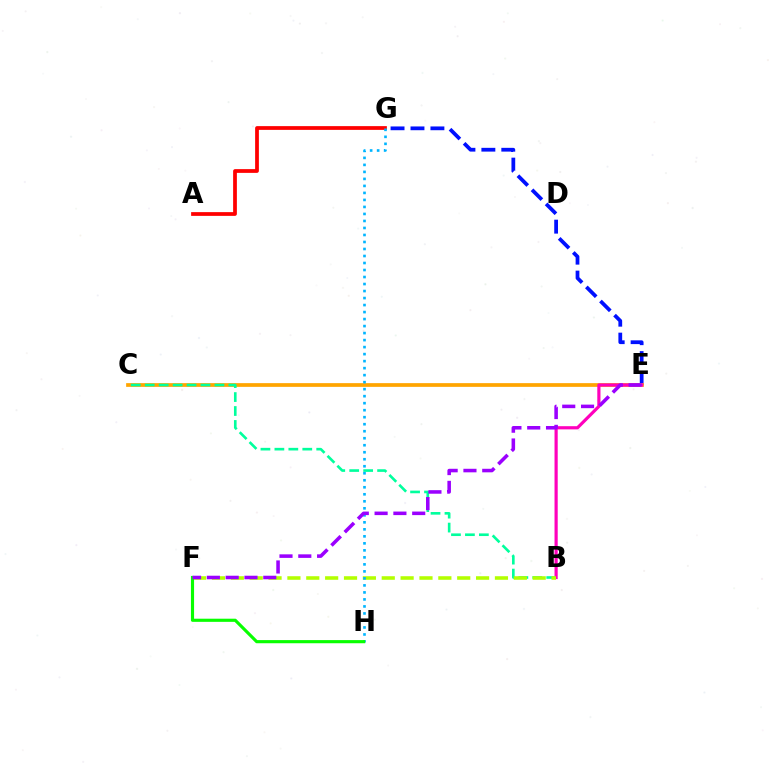{('E', 'G'): [{'color': '#0010ff', 'line_style': 'dashed', 'thickness': 2.71}], ('A', 'G'): [{'color': '#ff0000', 'line_style': 'solid', 'thickness': 2.7}], ('C', 'E'): [{'color': '#ffa500', 'line_style': 'solid', 'thickness': 2.68}], ('B', 'C'): [{'color': '#00ff9d', 'line_style': 'dashed', 'thickness': 1.89}], ('B', 'E'): [{'color': '#ff00bd', 'line_style': 'solid', 'thickness': 2.29}], ('B', 'F'): [{'color': '#b3ff00', 'line_style': 'dashed', 'thickness': 2.56}], ('G', 'H'): [{'color': '#00b5ff', 'line_style': 'dotted', 'thickness': 1.9}], ('F', 'H'): [{'color': '#08ff00', 'line_style': 'solid', 'thickness': 2.26}], ('E', 'F'): [{'color': '#9b00ff', 'line_style': 'dashed', 'thickness': 2.55}]}